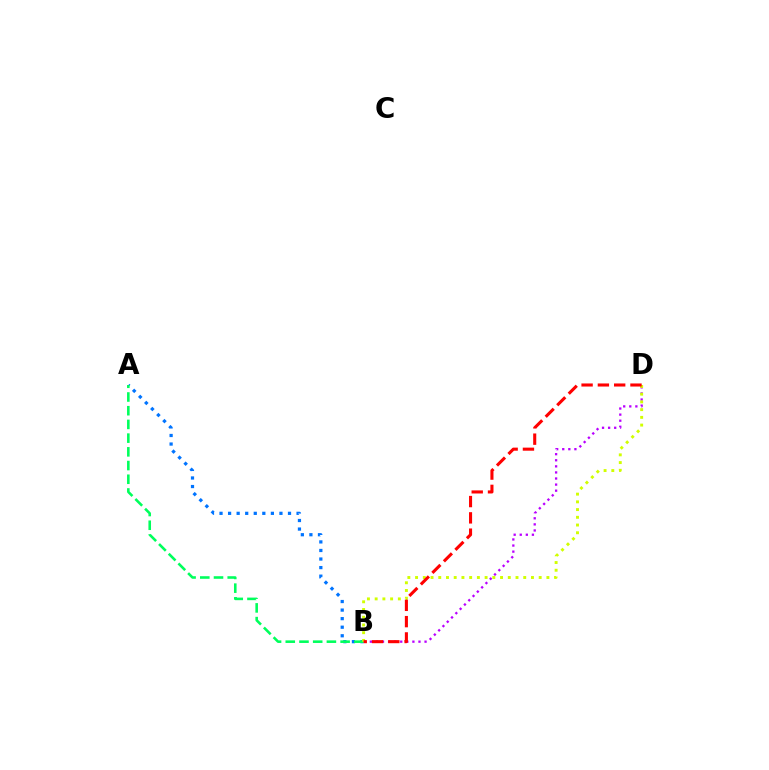{('B', 'D'): [{'color': '#b900ff', 'line_style': 'dotted', 'thickness': 1.65}, {'color': '#d1ff00', 'line_style': 'dotted', 'thickness': 2.1}, {'color': '#ff0000', 'line_style': 'dashed', 'thickness': 2.21}], ('A', 'B'): [{'color': '#0074ff', 'line_style': 'dotted', 'thickness': 2.33}, {'color': '#00ff5c', 'line_style': 'dashed', 'thickness': 1.86}]}